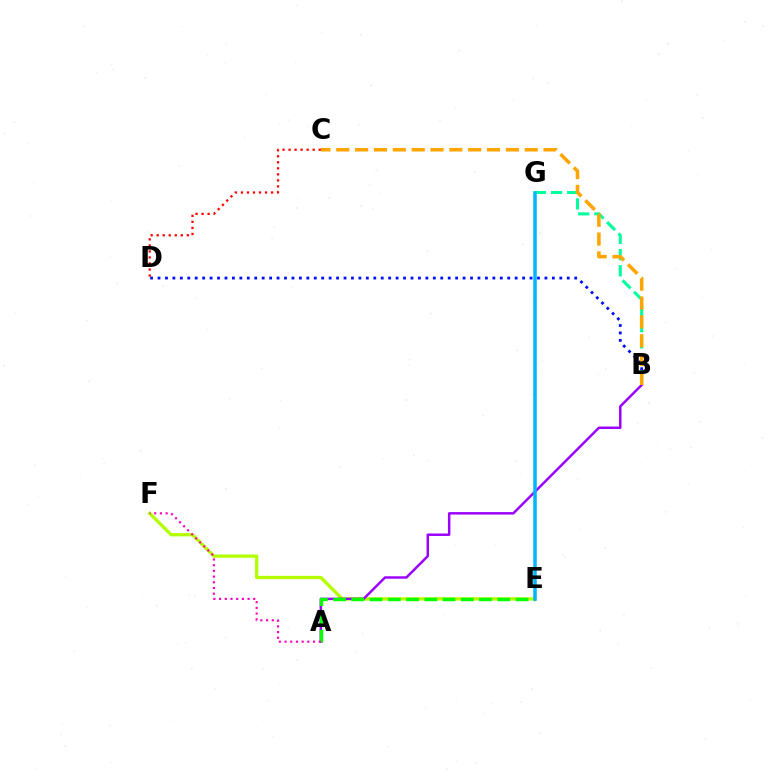{('B', 'G'): [{'color': '#00ff9d', 'line_style': 'dashed', 'thickness': 2.2}], ('B', 'D'): [{'color': '#0010ff', 'line_style': 'dotted', 'thickness': 2.02}], ('E', 'F'): [{'color': '#b3ff00', 'line_style': 'solid', 'thickness': 2.37}], ('A', 'B'): [{'color': '#9b00ff', 'line_style': 'solid', 'thickness': 1.78}], ('A', 'E'): [{'color': '#08ff00', 'line_style': 'dashed', 'thickness': 2.48}], ('B', 'C'): [{'color': '#ffa500', 'line_style': 'dashed', 'thickness': 2.56}], ('E', 'G'): [{'color': '#00b5ff', 'line_style': 'solid', 'thickness': 2.54}], ('A', 'F'): [{'color': '#ff00bd', 'line_style': 'dotted', 'thickness': 1.55}], ('C', 'D'): [{'color': '#ff0000', 'line_style': 'dotted', 'thickness': 1.64}]}